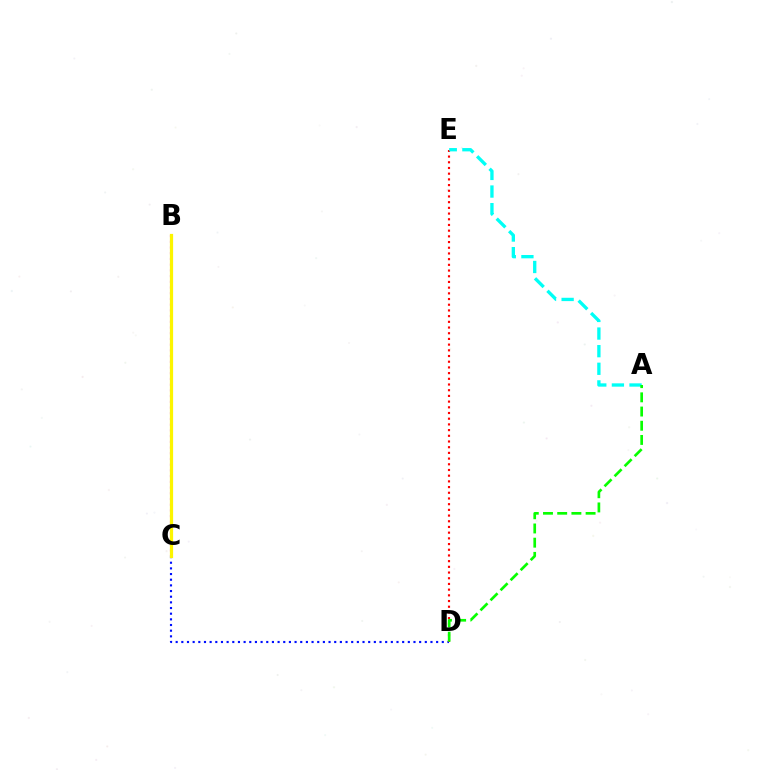{('C', 'D'): [{'color': '#0010ff', 'line_style': 'dotted', 'thickness': 1.54}], ('B', 'C'): [{'color': '#ee00ff', 'line_style': 'dotted', 'thickness': 1.55}, {'color': '#fcf500', 'line_style': 'solid', 'thickness': 2.32}], ('D', 'E'): [{'color': '#ff0000', 'line_style': 'dotted', 'thickness': 1.55}], ('A', 'E'): [{'color': '#00fff6', 'line_style': 'dashed', 'thickness': 2.39}], ('A', 'D'): [{'color': '#08ff00', 'line_style': 'dashed', 'thickness': 1.93}]}